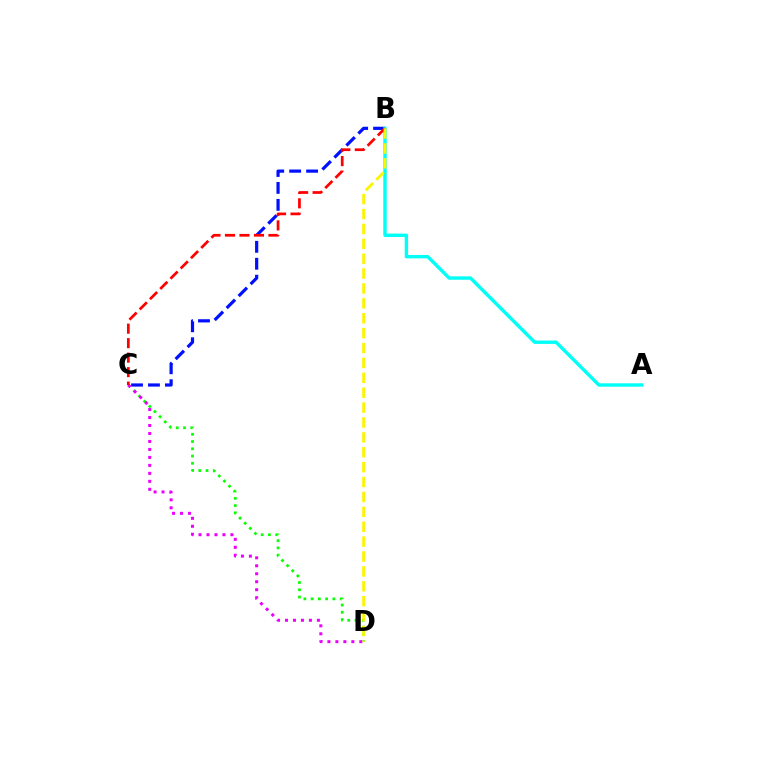{('B', 'C'): [{'color': '#0010ff', 'line_style': 'dashed', 'thickness': 2.3}, {'color': '#ff0000', 'line_style': 'dashed', 'thickness': 1.97}], ('C', 'D'): [{'color': '#08ff00', 'line_style': 'dotted', 'thickness': 1.97}, {'color': '#ee00ff', 'line_style': 'dotted', 'thickness': 2.17}], ('A', 'B'): [{'color': '#00fff6', 'line_style': 'solid', 'thickness': 2.44}], ('B', 'D'): [{'color': '#fcf500', 'line_style': 'dashed', 'thickness': 2.02}]}